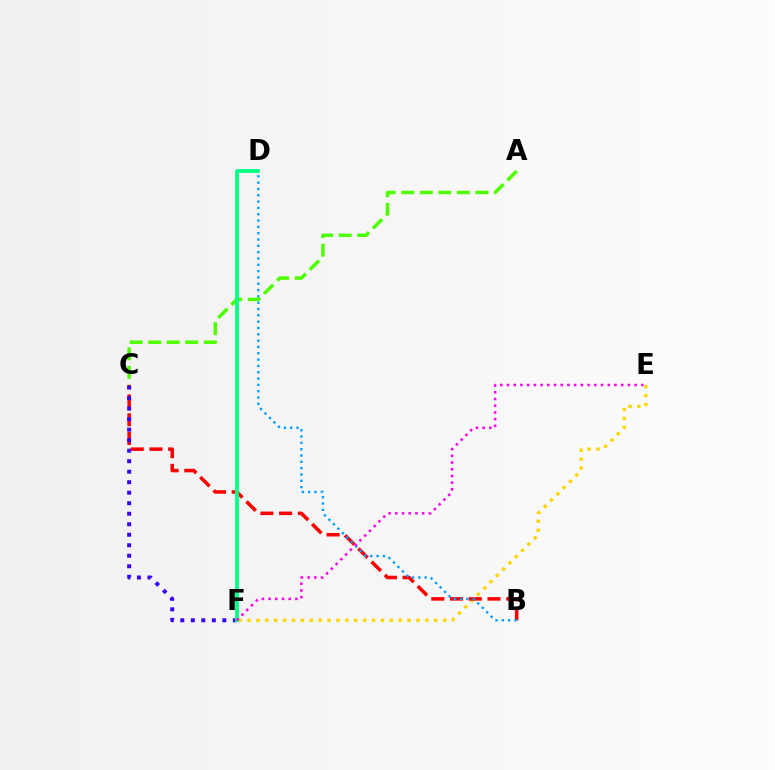{('E', 'F'): [{'color': '#ffd500', 'line_style': 'dotted', 'thickness': 2.42}, {'color': '#ff00ed', 'line_style': 'dotted', 'thickness': 1.82}], ('B', 'C'): [{'color': '#ff0000', 'line_style': 'dashed', 'thickness': 2.55}], ('B', 'D'): [{'color': '#009eff', 'line_style': 'dotted', 'thickness': 1.72}], ('C', 'F'): [{'color': '#3700ff', 'line_style': 'dotted', 'thickness': 2.85}], ('A', 'C'): [{'color': '#4fff00', 'line_style': 'dashed', 'thickness': 2.52}], ('D', 'F'): [{'color': '#00ff86', 'line_style': 'solid', 'thickness': 2.72}]}